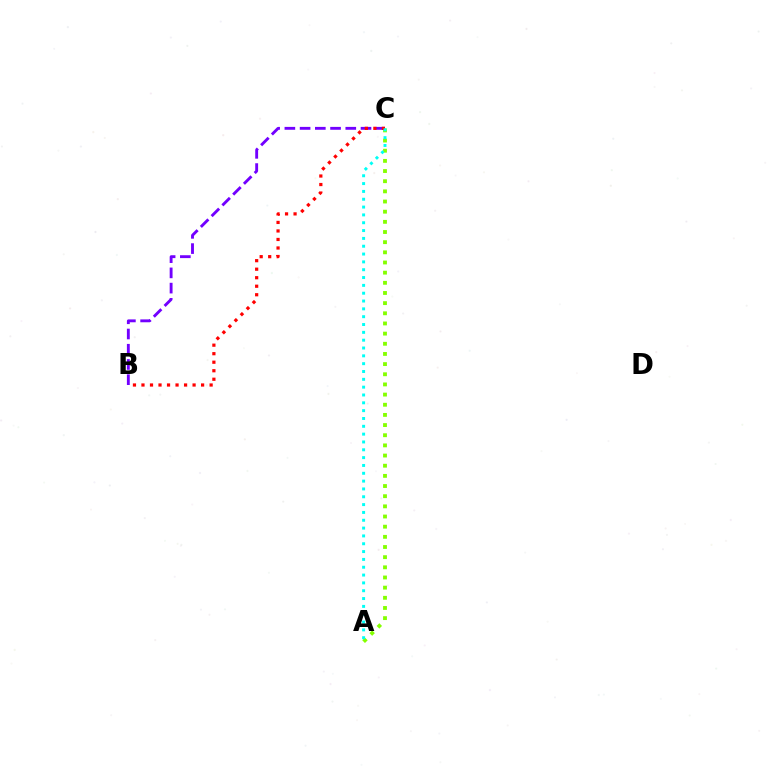{('A', 'C'): [{'color': '#84ff00', 'line_style': 'dotted', 'thickness': 2.76}, {'color': '#00fff6', 'line_style': 'dotted', 'thickness': 2.13}], ('B', 'C'): [{'color': '#7200ff', 'line_style': 'dashed', 'thickness': 2.07}, {'color': '#ff0000', 'line_style': 'dotted', 'thickness': 2.31}]}